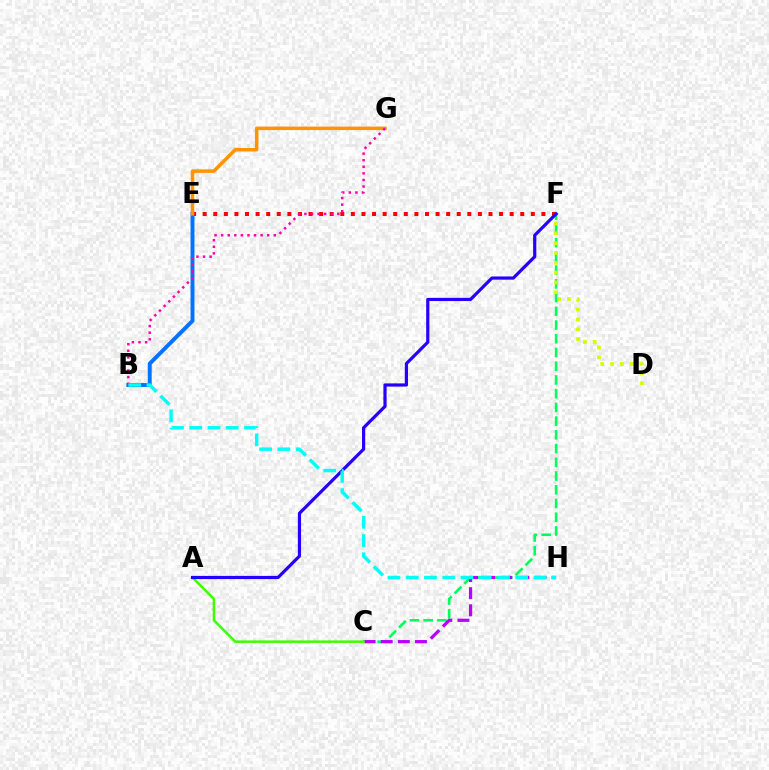{('B', 'E'): [{'color': '#0074ff', 'line_style': 'solid', 'thickness': 2.83}], ('C', 'F'): [{'color': '#00ff5c', 'line_style': 'dashed', 'thickness': 1.86}], ('D', 'F'): [{'color': '#d1ff00', 'line_style': 'dotted', 'thickness': 2.67}], ('C', 'H'): [{'color': '#b900ff', 'line_style': 'dashed', 'thickness': 2.33}], ('E', 'F'): [{'color': '#ff0000', 'line_style': 'dotted', 'thickness': 2.88}], ('A', 'C'): [{'color': '#3dff00', 'line_style': 'solid', 'thickness': 1.8}], ('A', 'F'): [{'color': '#2500ff', 'line_style': 'solid', 'thickness': 2.3}], ('E', 'G'): [{'color': '#ff9400', 'line_style': 'solid', 'thickness': 2.52}], ('B', 'G'): [{'color': '#ff00ac', 'line_style': 'dotted', 'thickness': 1.79}], ('B', 'H'): [{'color': '#00fff6', 'line_style': 'dashed', 'thickness': 2.48}]}